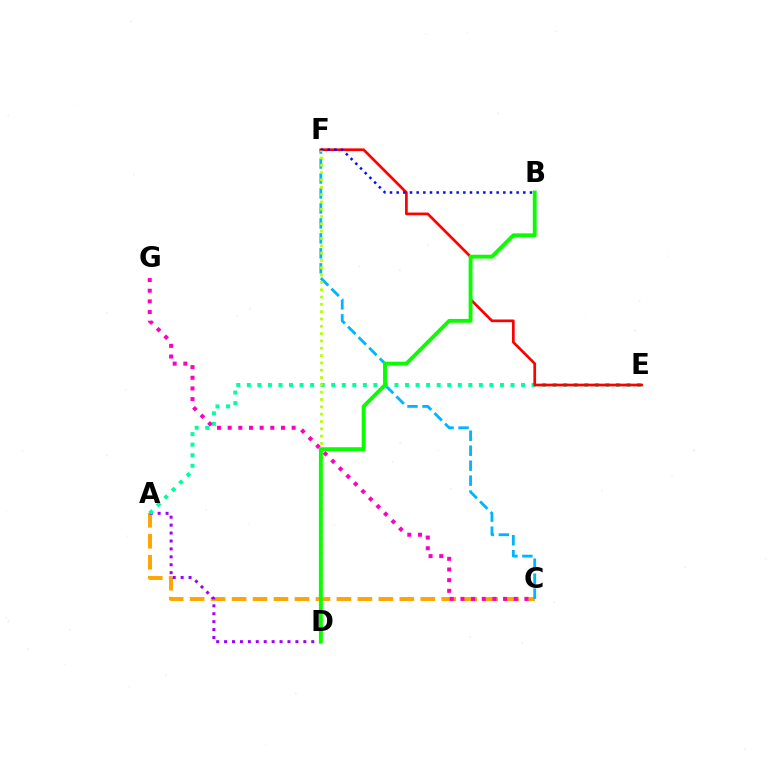{('A', 'C'): [{'color': '#ffa500', 'line_style': 'dashed', 'thickness': 2.85}], ('A', 'D'): [{'color': '#9b00ff', 'line_style': 'dotted', 'thickness': 2.15}], ('C', 'F'): [{'color': '#00b5ff', 'line_style': 'dashed', 'thickness': 2.03}], ('A', 'E'): [{'color': '#00ff9d', 'line_style': 'dotted', 'thickness': 2.87}], ('E', 'F'): [{'color': '#ff0000', 'line_style': 'solid', 'thickness': 1.95}], ('C', 'G'): [{'color': '#ff00bd', 'line_style': 'dotted', 'thickness': 2.9}], ('B', 'F'): [{'color': '#0010ff', 'line_style': 'dotted', 'thickness': 1.81}], ('D', 'F'): [{'color': '#b3ff00', 'line_style': 'dotted', 'thickness': 1.99}], ('B', 'D'): [{'color': '#08ff00', 'line_style': 'solid', 'thickness': 2.78}]}